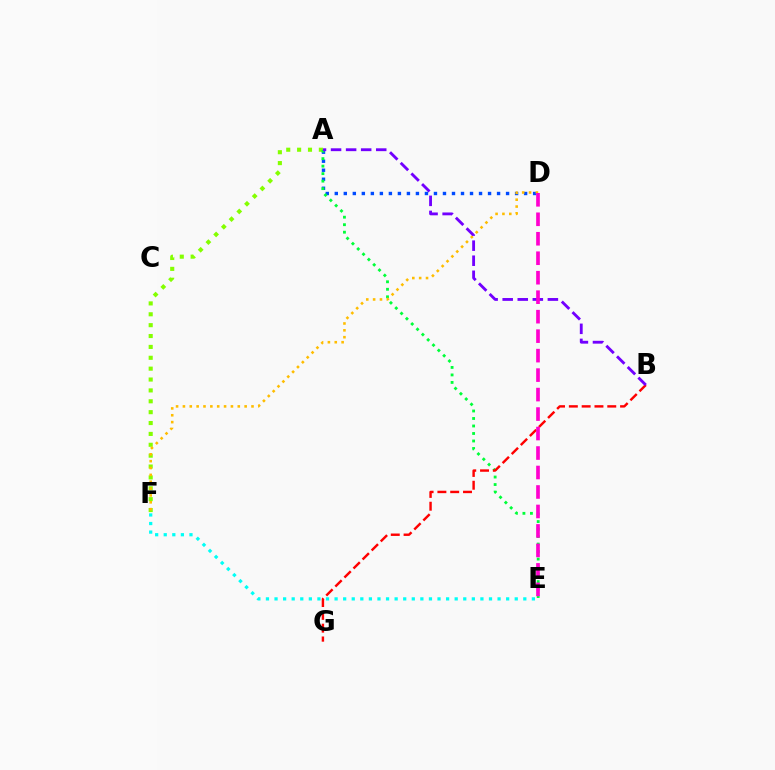{('A', 'D'): [{'color': '#004bff', 'line_style': 'dotted', 'thickness': 2.45}], ('A', 'F'): [{'color': '#84ff00', 'line_style': 'dotted', 'thickness': 2.95}], ('A', 'E'): [{'color': '#00ff39', 'line_style': 'dotted', 'thickness': 2.04}], ('D', 'F'): [{'color': '#ffbd00', 'line_style': 'dotted', 'thickness': 1.86}], ('B', 'G'): [{'color': '#ff0000', 'line_style': 'dashed', 'thickness': 1.74}], ('A', 'B'): [{'color': '#7200ff', 'line_style': 'dashed', 'thickness': 2.05}], ('E', 'F'): [{'color': '#00fff6', 'line_style': 'dotted', 'thickness': 2.33}], ('D', 'E'): [{'color': '#ff00cf', 'line_style': 'dashed', 'thickness': 2.65}]}